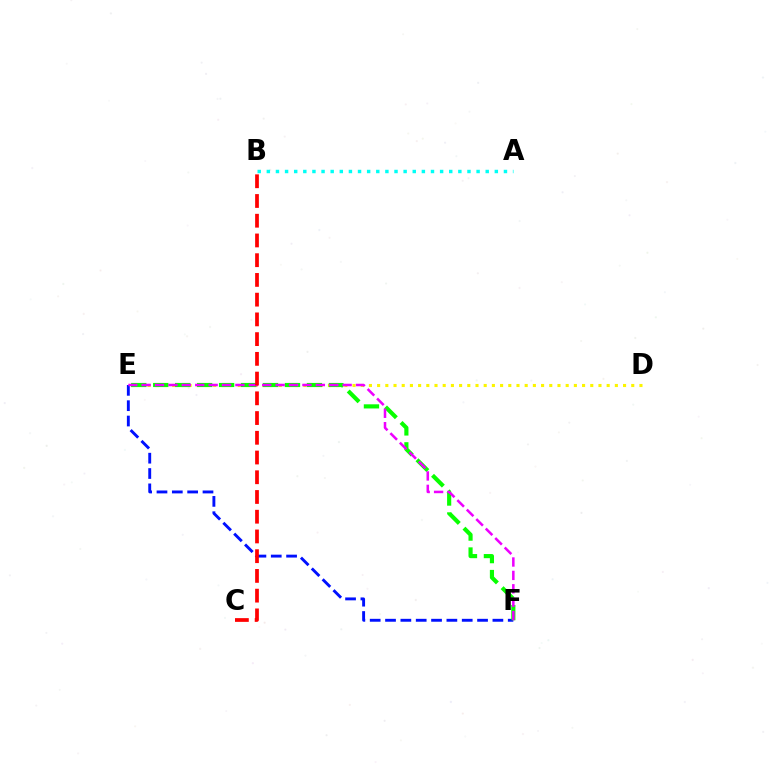{('D', 'E'): [{'color': '#fcf500', 'line_style': 'dotted', 'thickness': 2.23}], ('A', 'B'): [{'color': '#00fff6', 'line_style': 'dotted', 'thickness': 2.48}], ('E', 'F'): [{'color': '#0010ff', 'line_style': 'dashed', 'thickness': 2.08}, {'color': '#08ff00', 'line_style': 'dashed', 'thickness': 2.98}, {'color': '#ee00ff', 'line_style': 'dashed', 'thickness': 1.82}], ('B', 'C'): [{'color': '#ff0000', 'line_style': 'dashed', 'thickness': 2.68}]}